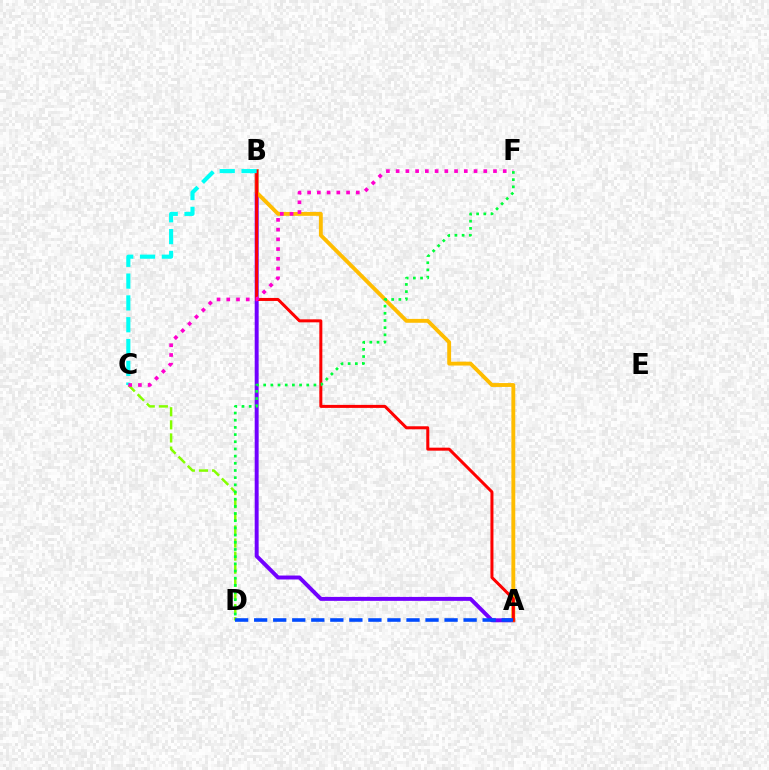{('C', 'D'): [{'color': '#84ff00', 'line_style': 'dashed', 'thickness': 1.78}], ('A', 'B'): [{'color': '#7200ff', 'line_style': 'solid', 'thickness': 2.84}, {'color': '#ffbd00', 'line_style': 'solid', 'thickness': 2.79}, {'color': '#ff0000', 'line_style': 'solid', 'thickness': 2.17}], ('B', 'C'): [{'color': '#00fff6', 'line_style': 'dashed', 'thickness': 2.96}], ('C', 'F'): [{'color': '#ff00cf', 'line_style': 'dotted', 'thickness': 2.65}], ('D', 'F'): [{'color': '#00ff39', 'line_style': 'dotted', 'thickness': 1.95}], ('A', 'D'): [{'color': '#004bff', 'line_style': 'dashed', 'thickness': 2.59}]}